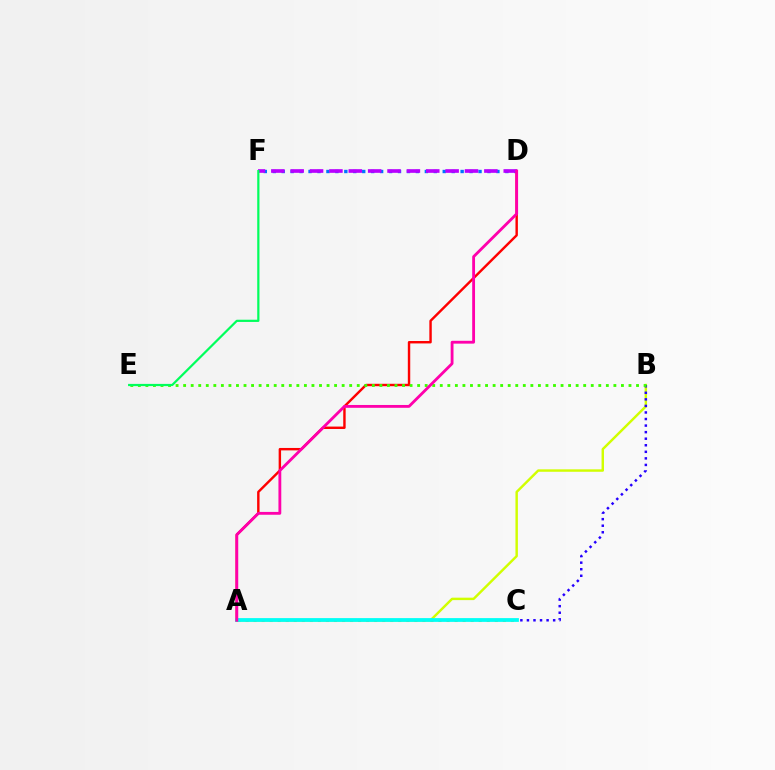{('D', 'F'): [{'color': '#0074ff', 'line_style': 'dotted', 'thickness': 2.43}, {'color': '#b900ff', 'line_style': 'dashed', 'thickness': 2.63}], ('A', 'B'): [{'color': '#d1ff00', 'line_style': 'solid', 'thickness': 1.76}], ('A', 'C'): [{'color': '#ff9400', 'line_style': 'dotted', 'thickness': 2.18}, {'color': '#00fff6', 'line_style': 'solid', 'thickness': 2.73}], ('A', 'D'): [{'color': '#ff0000', 'line_style': 'solid', 'thickness': 1.74}, {'color': '#ff00ac', 'line_style': 'solid', 'thickness': 2.04}], ('B', 'C'): [{'color': '#2500ff', 'line_style': 'dotted', 'thickness': 1.78}], ('B', 'E'): [{'color': '#3dff00', 'line_style': 'dotted', 'thickness': 2.05}], ('E', 'F'): [{'color': '#00ff5c', 'line_style': 'solid', 'thickness': 1.6}]}